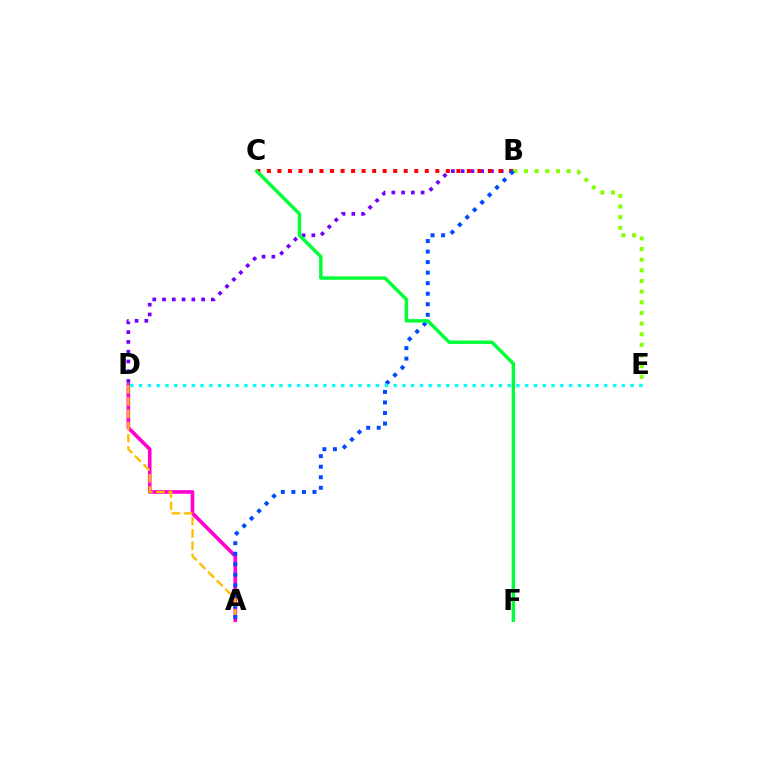{('A', 'D'): [{'color': '#ff00cf', 'line_style': 'solid', 'thickness': 2.61}, {'color': '#ffbd00', 'line_style': 'dashed', 'thickness': 1.66}], ('B', 'D'): [{'color': '#7200ff', 'line_style': 'dotted', 'thickness': 2.65}], ('B', 'E'): [{'color': '#84ff00', 'line_style': 'dotted', 'thickness': 2.89}], ('B', 'C'): [{'color': '#ff0000', 'line_style': 'dotted', 'thickness': 2.86}], ('A', 'B'): [{'color': '#004bff', 'line_style': 'dotted', 'thickness': 2.86}], ('D', 'E'): [{'color': '#00fff6', 'line_style': 'dotted', 'thickness': 2.38}], ('C', 'F'): [{'color': '#00ff39', 'line_style': 'solid', 'thickness': 2.49}]}